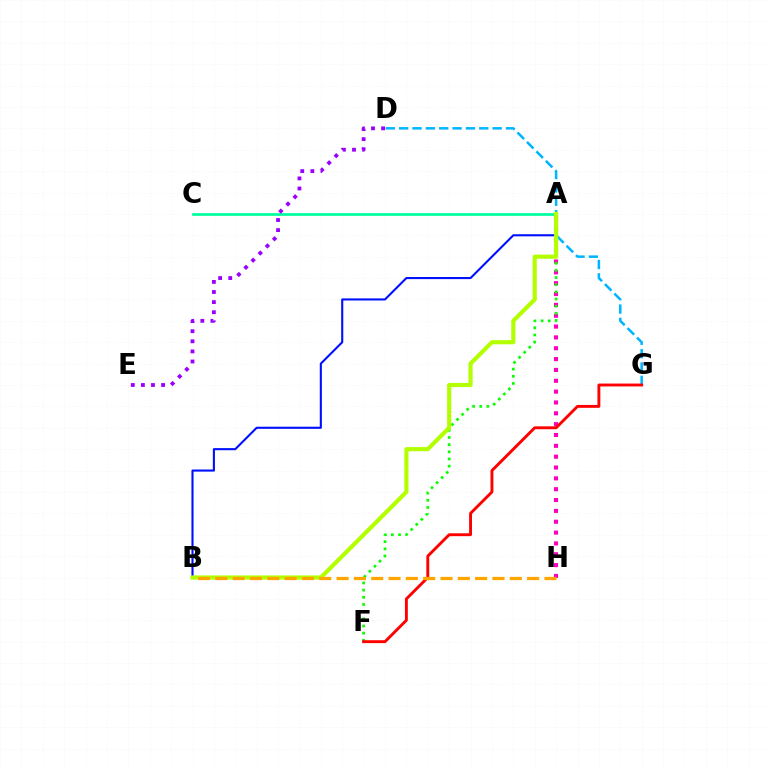{('A', 'H'): [{'color': '#ff00bd', 'line_style': 'dotted', 'thickness': 2.95}], ('A', 'F'): [{'color': '#08ff00', 'line_style': 'dotted', 'thickness': 1.95}], ('D', 'G'): [{'color': '#00b5ff', 'line_style': 'dashed', 'thickness': 1.81}], ('F', 'G'): [{'color': '#ff0000', 'line_style': 'solid', 'thickness': 2.08}], ('A', 'C'): [{'color': '#00ff9d', 'line_style': 'solid', 'thickness': 1.96}], ('A', 'B'): [{'color': '#0010ff', 'line_style': 'solid', 'thickness': 1.52}, {'color': '#b3ff00', 'line_style': 'solid', 'thickness': 2.98}], ('D', 'E'): [{'color': '#9b00ff', 'line_style': 'dotted', 'thickness': 2.74}], ('B', 'H'): [{'color': '#ffa500', 'line_style': 'dashed', 'thickness': 2.35}]}